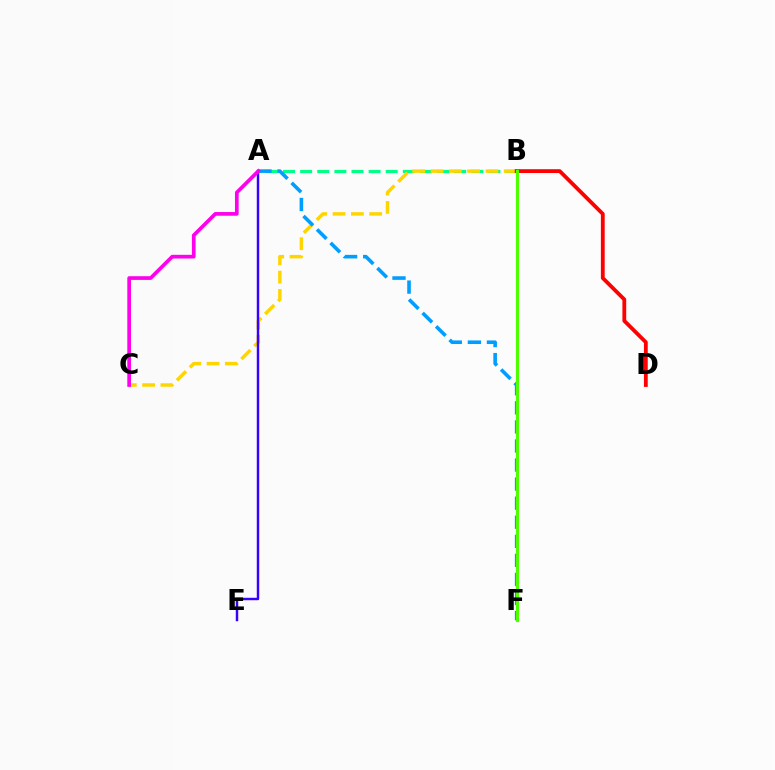{('A', 'B'): [{'color': '#00ff86', 'line_style': 'dashed', 'thickness': 2.33}], ('B', 'C'): [{'color': '#ffd500', 'line_style': 'dashed', 'thickness': 2.49}], ('A', 'E'): [{'color': '#3700ff', 'line_style': 'solid', 'thickness': 1.76}], ('A', 'F'): [{'color': '#009eff', 'line_style': 'dashed', 'thickness': 2.59}], ('A', 'C'): [{'color': '#ff00ed', 'line_style': 'solid', 'thickness': 2.66}], ('B', 'D'): [{'color': '#ff0000', 'line_style': 'solid', 'thickness': 2.74}], ('B', 'F'): [{'color': '#4fff00', 'line_style': 'solid', 'thickness': 2.27}]}